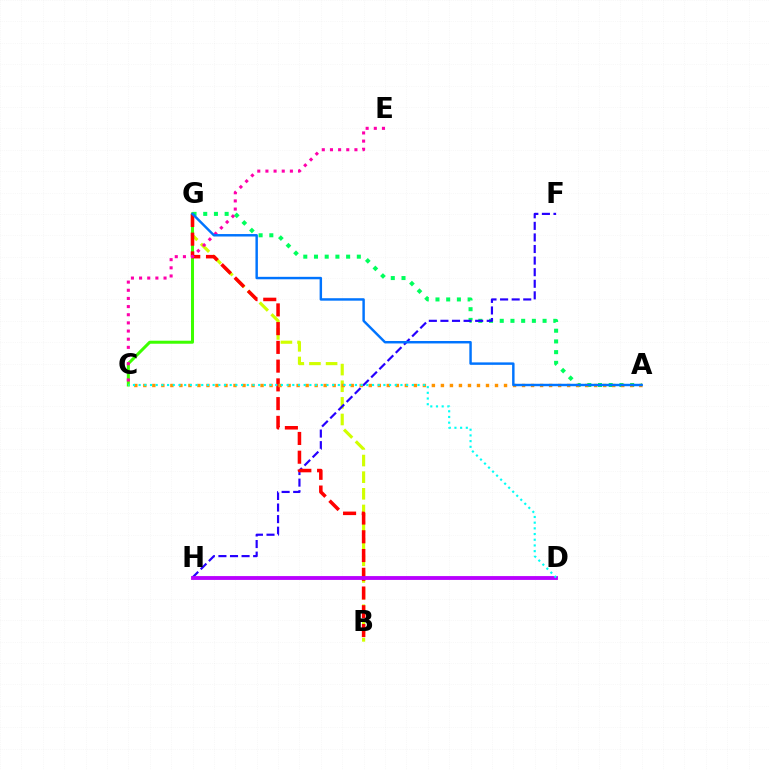{('B', 'G'): [{'color': '#d1ff00', 'line_style': 'dashed', 'thickness': 2.26}, {'color': '#ff0000', 'line_style': 'dashed', 'thickness': 2.55}], ('A', 'G'): [{'color': '#00ff5c', 'line_style': 'dotted', 'thickness': 2.91}, {'color': '#0074ff', 'line_style': 'solid', 'thickness': 1.76}], ('F', 'H'): [{'color': '#2500ff', 'line_style': 'dashed', 'thickness': 1.57}], ('C', 'G'): [{'color': '#3dff00', 'line_style': 'solid', 'thickness': 2.17}], ('A', 'C'): [{'color': '#ff9400', 'line_style': 'dotted', 'thickness': 2.45}], ('C', 'E'): [{'color': '#ff00ac', 'line_style': 'dotted', 'thickness': 2.22}], ('D', 'H'): [{'color': '#b900ff', 'line_style': 'solid', 'thickness': 2.76}], ('C', 'D'): [{'color': '#00fff6', 'line_style': 'dotted', 'thickness': 1.55}]}